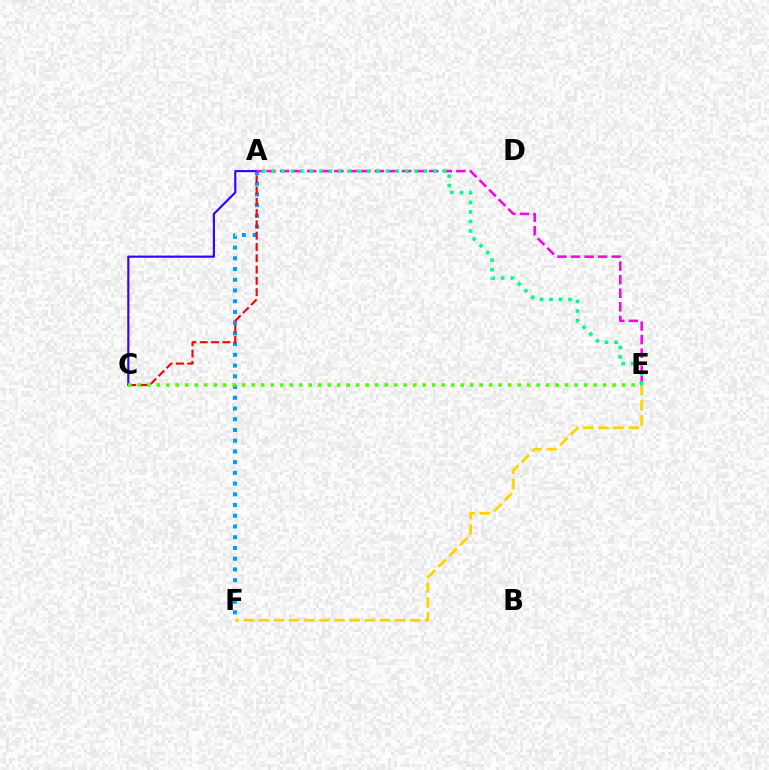{('A', 'F'): [{'color': '#009eff', 'line_style': 'dotted', 'thickness': 2.91}], ('A', 'C'): [{'color': '#3700ff', 'line_style': 'solid', 'thickness': 1.55}, {'color': '#ff0000', 'line_style': 'dashed', 'thickness': 1.54}], ('A', 'E'): [{'color': '#ff00ed', 'line_style': 'dashed', 'thickness': 1.84}, {'color': '#00ff86', 'line_style': 'dotted', 'thickness': 2.59}], ('E', 'F'): [{'color': '#ffd500', 'line_style': 'dashed', 'thickness': 2.06}], ('C', 'E'): [{'color': '#4fff00', 'line_style': 'dotted', 'thickness': 2.58}]}